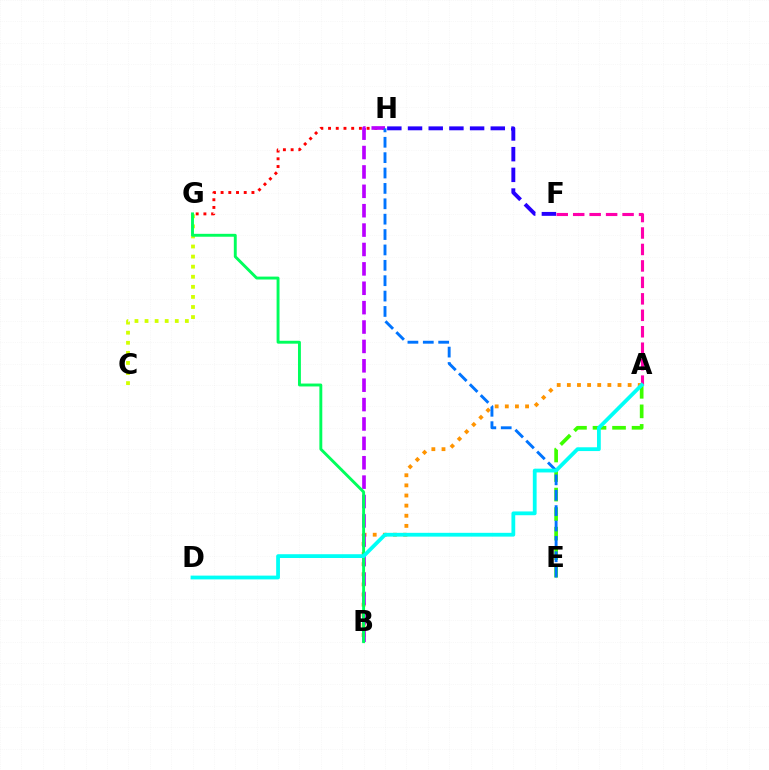{('A', 'B'): [{'color': '#ff9400', 'line_style': 'dotted', 'thickness': 2.75}], ('F', 'H'): [{'color': '#2500ff', 'line_style': 'dashed', 'thickness': 2.81}], ('C', 'G'): [{'color': '#d1ff00', 'line_style': 'dotted', 'thickness': 2.74}], ('A', 'E'): [{'color': '#3dff00', 'line_style': 'dashed', 'thickness': 2.65}], ('G', 'H'): [{'color': '#ff0000', 'line_style': 'dotted', 'thickness': 2.1}], ('B', 'H'): [{'color': '#b900ff', 'line_style': 'dashed', 'thickness': 2.63}], ('E', 'H'): [{'color': '#0074ff', 'line_style': 'dashed', 'thickness': 2.09}], ('B', 'G'): [{'color': '#00ff5c', 'line_style': 'solid', 'thickness': 2.09}], ('A', 'F'): [{'color': '#ff00ac', 'line_style': 'dashed', 'thickness': 2.24}], ('A', 'D'): [{'color': '#00fff6', 'line_style': 'solid', 'thickness': 2.72}]}